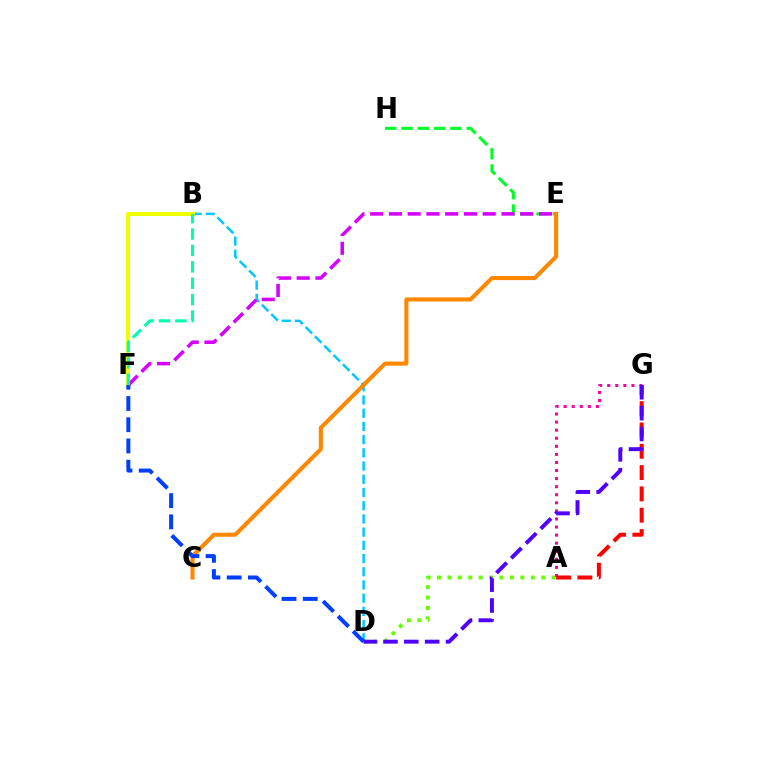{('E', 'H'): [{'color': '#00ff27', 'line_style': 'dashed', 'thickness': 2.21}], ('B', 'D'): [{'color': '#00c7ff', 'line_style': 'dashed', 'thickness': 1.79}], ('A', 'D'): [{'color': '#66ff00', 'line_style': 'dotted', 'thickness': 2.83}], ('A', 'G'): [{'color': '#ff00a0', 'line_style': 'dotted', 'thickness': 2.19}, {'color': '#ff0000', 'line_style': 'dashed', 'thickness': 2.9}], ('E', 'F'): [{'color': '#d600ff', 'line_style': 'dashed', 'thickness': 2.55}], ('C', 'E'): [{'color': '#ff8800', 'line_style': 'solid', 'thickness': 2.94}], ('B', 'F'): [{'color': '#eeff00', 'line_style': 'solid', 'thickness': 2.86}, {'color': '#00ffaf', 'line_style': 'dashed', 'thickness': 2.23}], ('D', 'F'): [{'color': '#003fff', 'line_style': 'dashed', 'thickness': 2.88}], ('D', 'G'): [{'color': '#4f00ff', 'line_style': 'dashed', 'thickness': 2.83}]}